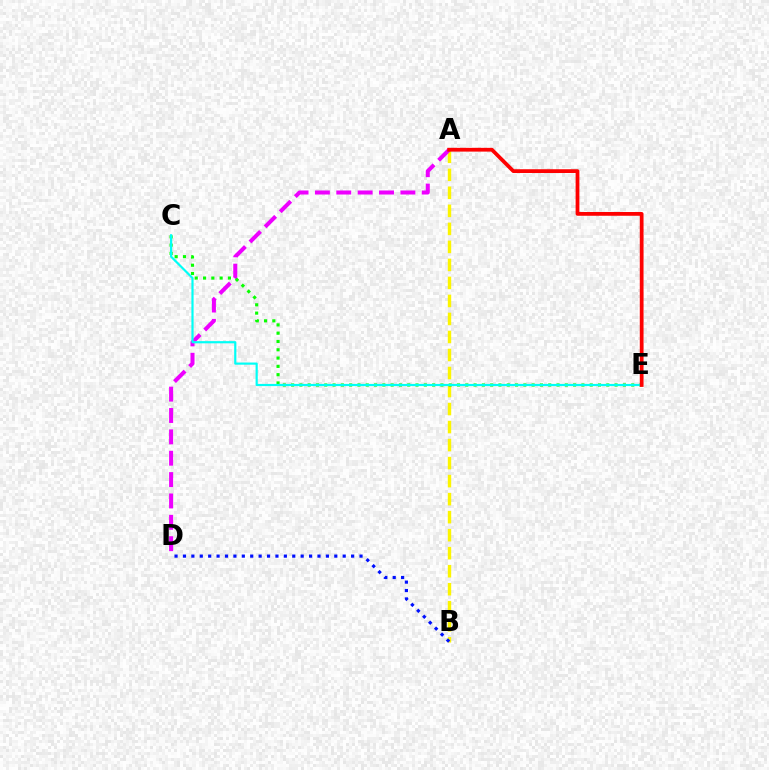{('A', 'B'): [{'color': '#fcf500', 'line_style': 'dashed', 'thickness': 2.45}], ('A', 'D'): [{'color': '#ee00ff', 'line_style': 'dashed', 'thickness': 2.9}], ('B', 'D'): [{'color': '#0010ff', 'line_style': 'dotted', 'thickness': 2.28}], ('C', 'E'): [{'color': '#08ff00', 'line_style': 'dotted', 'thickness': 2.25}, {'color': '#00fff6', 'line_style': 'solid', 'thickness': 1.57}], ('A', 'E'): [{'color': '#ff0000', 'line_style': 'solid', 'thickness': 2.71}]}